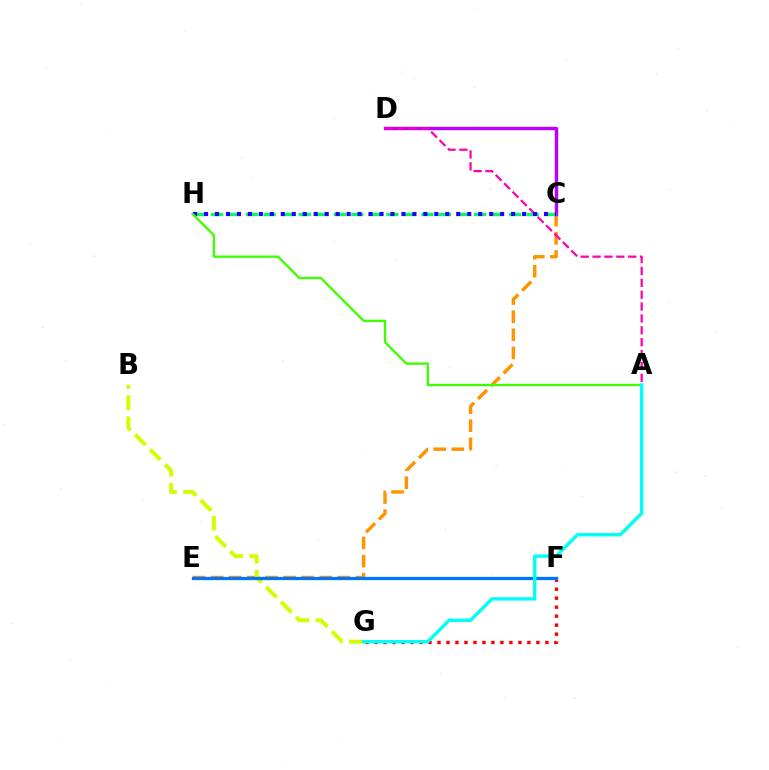{('C', 'E'): [{'color': '#ff9400', 'line_style': 'dashed', 'thickness': 2.46}], ('C', 'D'): [{'color': '#b900ff', 'line_style': 'solid', 'thickness': 2.46}], ('C', 'H'): [{'color': '#00ff5c', 'line_style': 'dashed', 'thickness': 2.38}, {'color': '#2500ff', 'line_style': 'dotted', 'thickness': 2.98}], ('A', 'D'): [{'color': '#ff00ac', 'line_style': 'dashed', 'thickness': 1.61}], ('F', 'G'): [{'color': '#ff0000', 'line_style': 'dotted', 'thickness': 2.44}], ('B', 'G'): [{'color': '#d1ff00', 'line_style': 'dashed', 'thickness': 2.86}], ('E', 'F'): [{'color': '#0074ff', 'line_style': 'solid', 'thickness': 2.36}], ('A', 'H'): [{'color': '#3dff00', 'line_style': 'solid', 'thickness': 1.69}], ('A', 'G'): [{'color': '#00fff6', 'line_style': 'solid', 'thickness': 2.44}]}